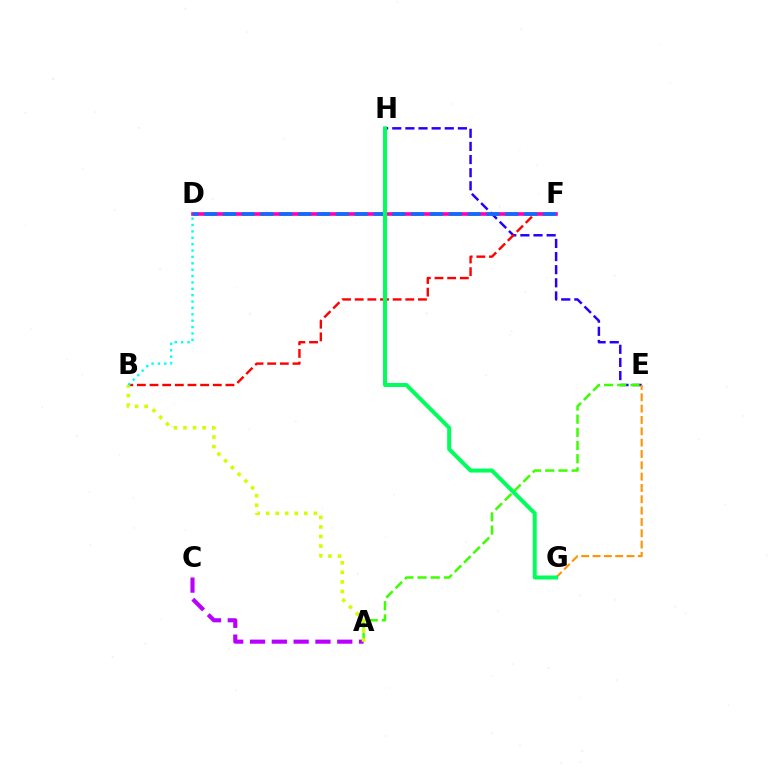{('E', 'H'): [{'color': '#2500ff', 'line_style': 'dashed', 'thickness': 1.78}], ('B', 'F'): [{'color': '#ff0000', 'line_style': 'dashed', 'thickness': 1.72}], ('A', 'C'): [{'color': '#b900ff', 'line_style': 'dashed', 'thickness': 2.96}], ('D', 'F'): [{'color': '#ff00ac', 'line_style': 'solid', 'thickness': 2.61}, {'color': '#0074ff', 'line_style': 'dashed', 'thickness': 2.56}], ('A', 'E'): [{'color': '#3dff00', 'line_style': 'dashed', 'thickness': 1.79}], ('E', 'G'): [{'color': '#ff9400', 'line_style': 'dashed', 'thickness': 1.54}], ('A', 'B'): [{'color': '#d1ff00', 'line_style': 'dotted', 'thickness': 2.59}], ('B', 'D'): [{'color': '#00fff6', 'line_style': 'dotted', 'thickness': 1.73}], ('G', 'H'): [{'color': '#00ff5c', 'line_style': 'solid', 'thickness': 2.88}]}